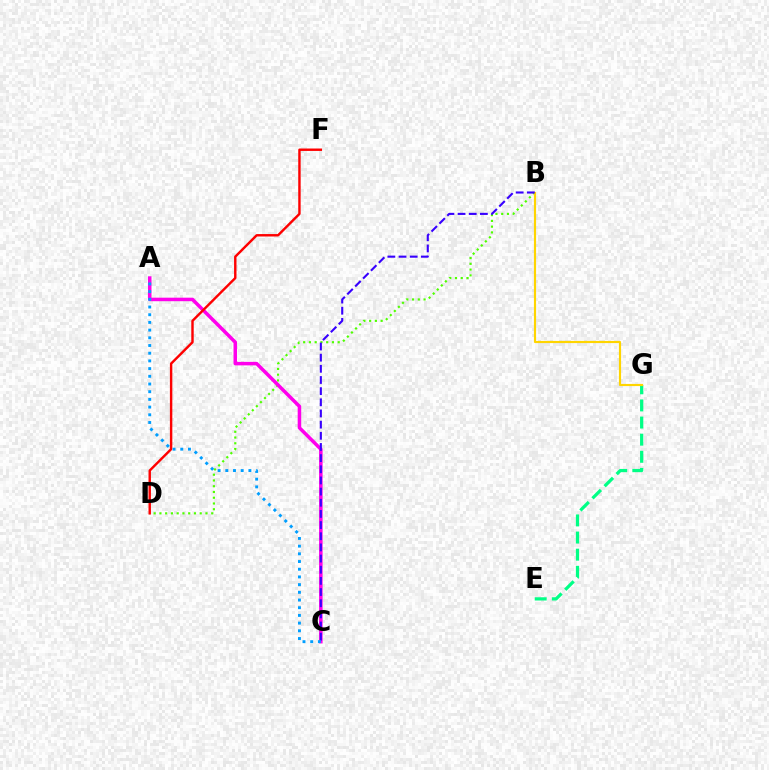{('B', 'D'): [{'color': '#4fff00', 'line_style': 'dotted', 'thickness': 1.56}], ('A', 'C'): [{'color': '#ff00ed', 'line_style': 'solid', 'thickness': 2.53}, {'color': '#009eff', 'line_style': 'dotted', 'thickness': 2.09}], ('E', 'G'): [{'color': '#00ff86', 'line_style': 'dashed', 'thickness': 2.33}], ('B', 'G'): [{'color': '#ffd500', 'line_style': 'solid', 'thickness': 1.55}], ('B', 'C'): [{'color': '#3700ff', 'line_style': 'dashed', 'thickness': 1.52}], ('D', 'F'): [{'color': '#ff0000', 'line_style': 'solid', 'thickness': 1.74}]}